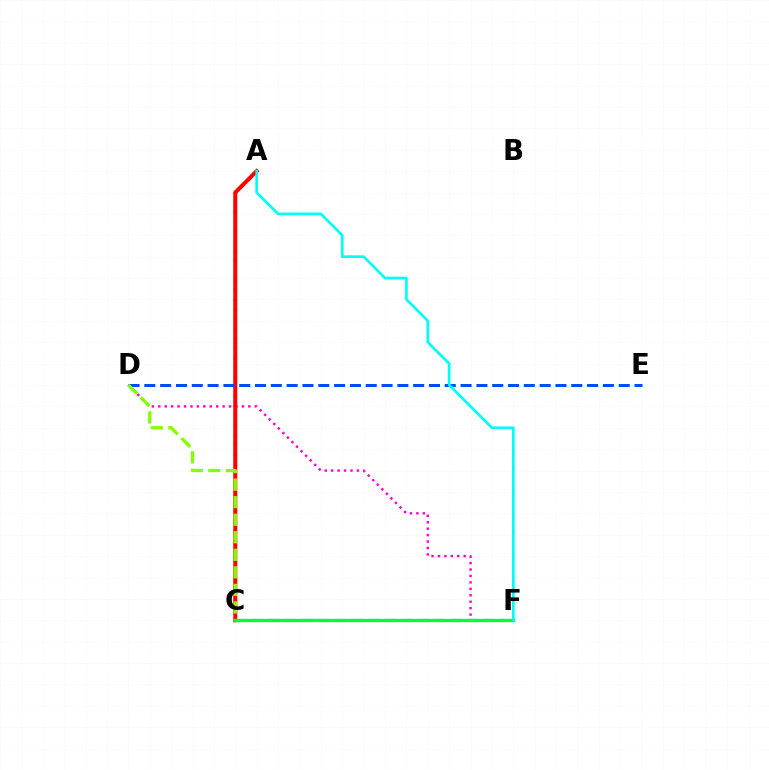{('A', 'C'): [{'color': '#ffbd00', 'line_style': 'dotted', 'thickness': 2.63}, {'color': '#ff0000', 'line_style': 'solid', 'thickness': 2.89}], ('D', 'F'): [{'color': '#ff00cf', 'line_style': 'dotted', 'thickness': 1.75}], ('D', 'E'): [{'color': '#004bff', 'line_style': 'dashed', 'thickness': 2.15}], ('C', 'F'): [{'color': '#7200ff', 'line_style': 'dashed', 'thickness': 2.24}, {'color': '#00ff39', 'line_style': 'solid', 'thickness': 2.35}], ('C', 'D'): [{'color': '#84ff00', 'line_style': 'dashed', 'thickness': 2.38}], ('A', 'F'): [{'color': '#00fff6', 'line_style': 'solid', 'thickness': 1.93}]}